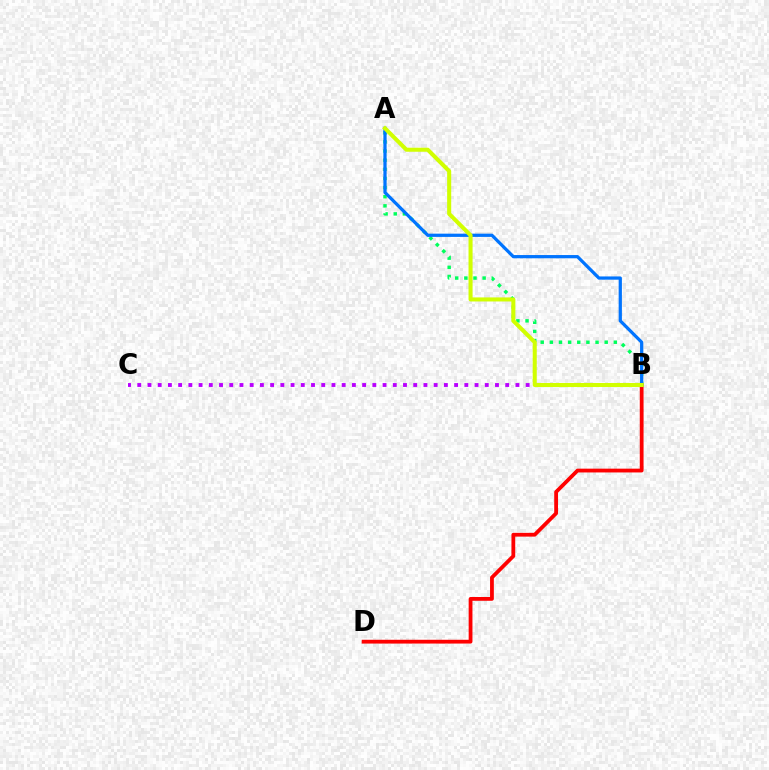{('B', 'D'): [{'color': '#ff0000', 'line_style': 'solid', 'thickness': 2.73}], ('A', 'B'): [{'color': '#00ff5c', 'line_style': 'dotted', 'thickness': 2.48}, {'color': '#0074ff', 'line_style': 'solid', 'thickness': 2.33}, {'color': '#d1ff00', 'line_style': 'solid', 'thickness': 2.92}], ('B', 'C'): [{'color': '#b900ff', 'line_style': 'dotted', 'thickness': 2.78}]}